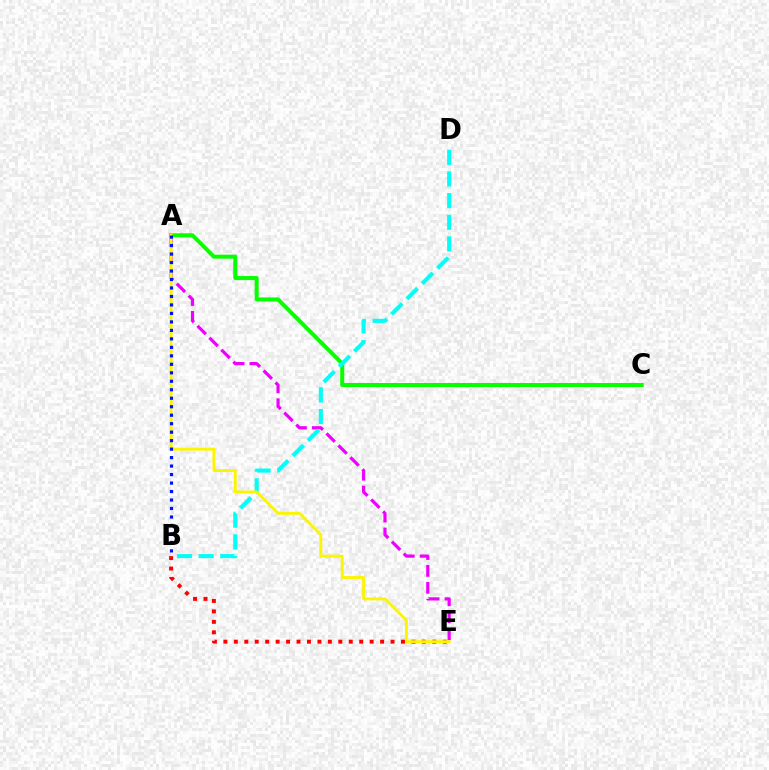{('A', 'C'): [{'color': '#08ff00', 'line_style': 'solid', 'thickness': 2.9}], ('A', 'E'): [{'color': '#ee00ff', 'line_style': 'dashed', 'thickness': 2.3}, {'color': '#fcf500', 'line_style': 'solid', 'thickness': 2.07}], ('B', 'E'): [{'color': '#ff0000', 'line_style': 'dotted', 'thickness': 2.84}], ('B', 'D'): [{'color': '#00fff6', 'line_style': 'dashed', 'thickness': 2.94}], ('A', 'B'): [{'color': '#0010ff', 'line_style': 'dotted', 'thickness': 2.3}]}